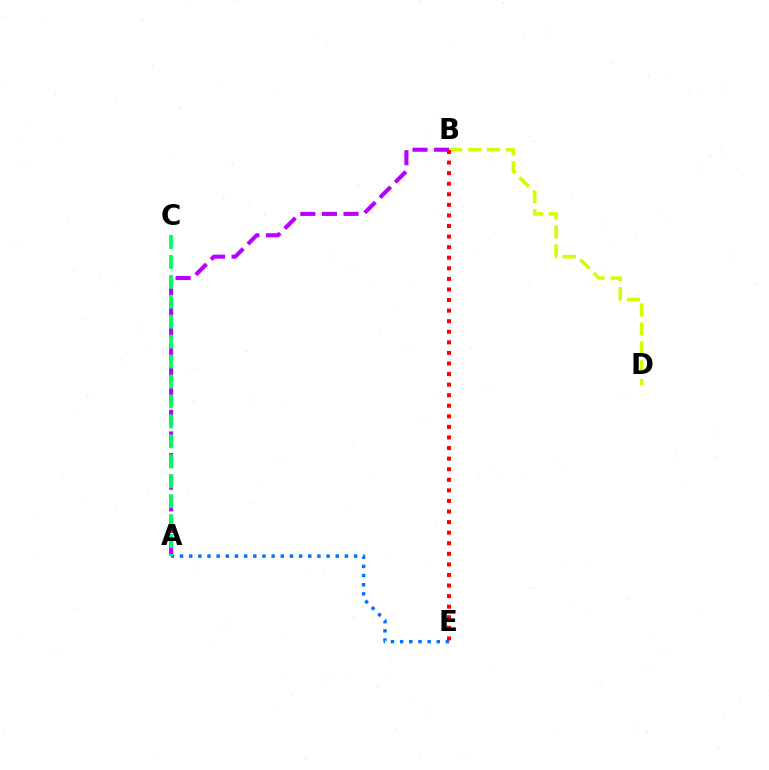{('B', 'D'): [{'color': '#d1ff00', 'line_style': 'dashed', 'thickness': 2.57}], ('A', 'B'): [{'color': '#b900ff', 'line_style': 'dashed', 'thickness': 2.94}], ('A', 'E'): [{'color': '#0074ff', 'line_style': 'dotted', 'thickness': 2.49}], ('A', 'C'): [{'color': '#00ff5c', 'line_style': 'dashed', 'thickness': 2.71}], ('B', 'E'): [{'color': '#ff0000', 'line_style': 'dotted', 'thickness': 2.87}]}